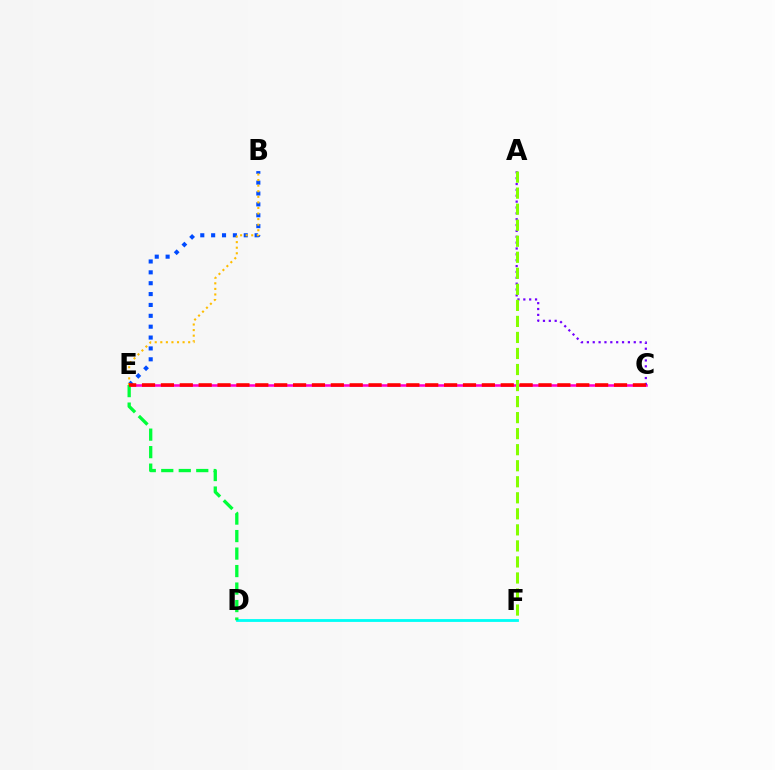{('B', 'E'): [{'color': '#004bff', 'line_style': 'dotted', 'thickness': 2.95}, {'color': '#ffbd00', 'line_style': 'dotted', 'thickness': 1.51}], ('C', 'E'): [{'color': '#ff00cf', 'line_style': 'solid', 'thickness': 1.83}, {'color': '#ff0000', 'line_style': 'dashed', 'thickness': 2.56}], ('D', 'F'): [{'color': '#00fff6', 'line_style': 'solid', 'thickness': 2.03}], ('A', 'C'): [{'color': '#7200ff', 'line_style': 'dotted', 'thickness': 1.59}], ('D', 'E'): [{'color': '#00ff39', 'line_style': 'dashed', 'thickness': 2.38}], ('A', 'F'): [{'color': '#84ff00', 'line_style': 'dashed', 'thickness': 2.18}]}